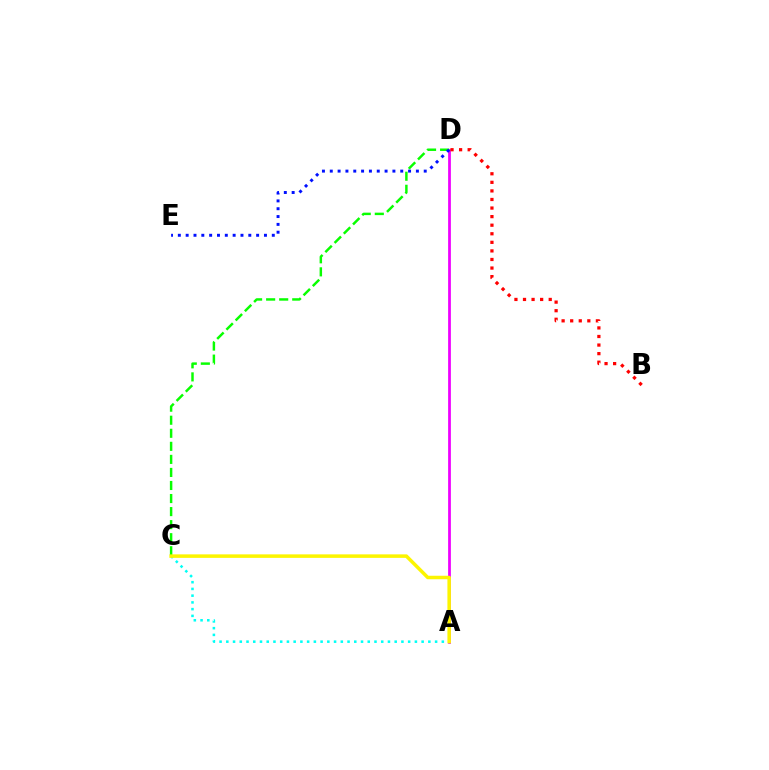{('A', 'D'): [{'color': '#ee00ff', 'line_style': 'solid', 'thickness': 1.98}], ('A', 'C'): [{'color': '#00fff6', 'line_style': 'dotted', 'thickness': 1.83}, {'color': '#fcf500', 'line_style': 'solid', 'thickness': 2.53}], ('B', 'D'): [{'color': '#ff0000', 'line_style': 'dotted', 'thickness': 2.33}], ('C', 'D'): [{'color': '#08ff00', 'line_style': 'dashed', 'thickness': 1.77}], ('D', 'E'): [{'color': '#0010ff', 'line_style': 'dotted', 'thickness': 2.13}]}